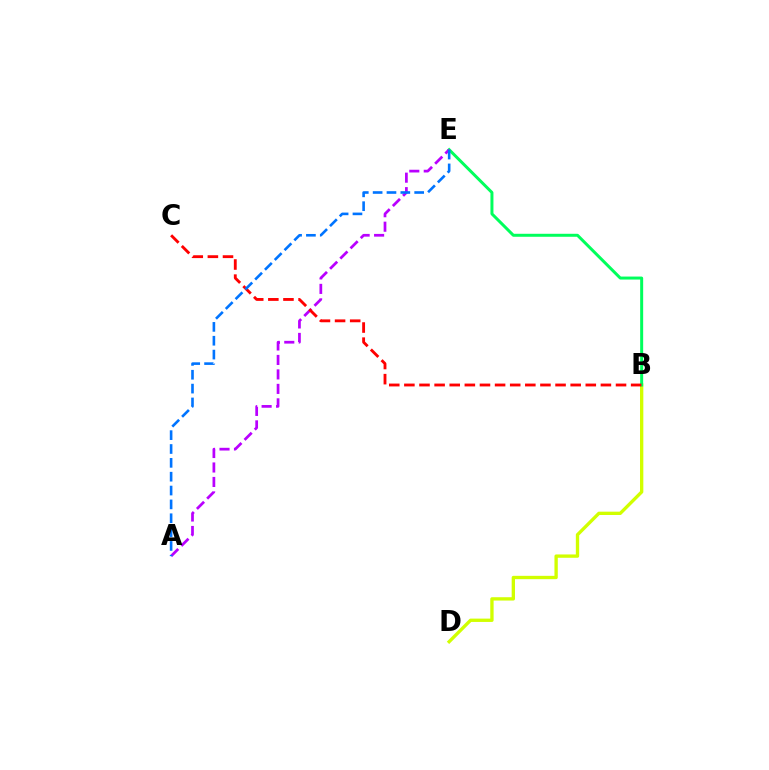{('B', 'D'): [{'color': '#d1ff00', 'line_style': 'solid', 'thickness': 2.4}], ('B', 'E'): [{'color': '#00ff5c', 'line_style': 'solid', 'thickness': 2.15}], ('A', 'E'): [{'color': '#b900ff', 'line_style': 'dashed', 'thickness': 1.97}, {'color': '#0074ff', 'line_style': 'dashed', 'thickness': 1.88}], ('B', 'C'): [{'color': '#ff0000', 'line_style': 'dashed', 'thickness': 2.05}]}